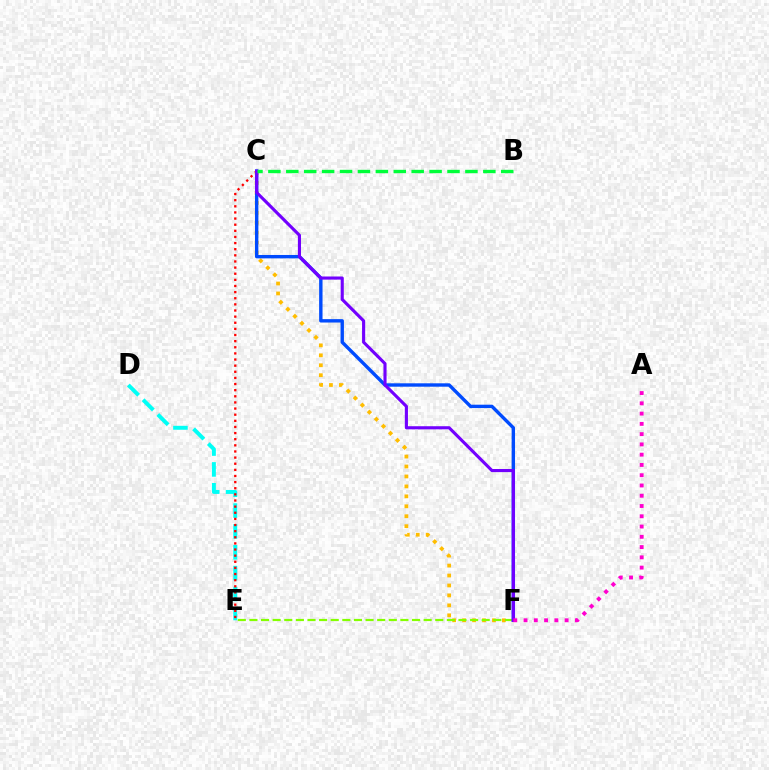{('D', 'E'): [{'color': '#00fff6', 'line_style': 'dashed', 'thickness': 2.83}], ('C', 'E'): [{'color': '#ff0000', 'line_style': 'dotted', 'thickness': 1.67}], ('C', 'F'): [{'color': '#ffbd00', 'line_style': 'dotted', 'thickness': 2.7}, {'color': '#004bff', 'line_style': 'solid', 'thickness': 2.44}, {'color': '#7200ff', 'line_style': 'solid', 'thickness': 2.25}], ('E', 'F'): [{'color': '#84ff00', 'line_style': 'dashed', 'thickness': 1.58}], ('A', 'F'): [{'color': '#ff00cf', 'line_style': 'dotted', 'thickness': 2.79}], ('B', 'C'): [{'color': '#00ff39', 'line_style': 'dashed', 'thickness': 2.43}]}